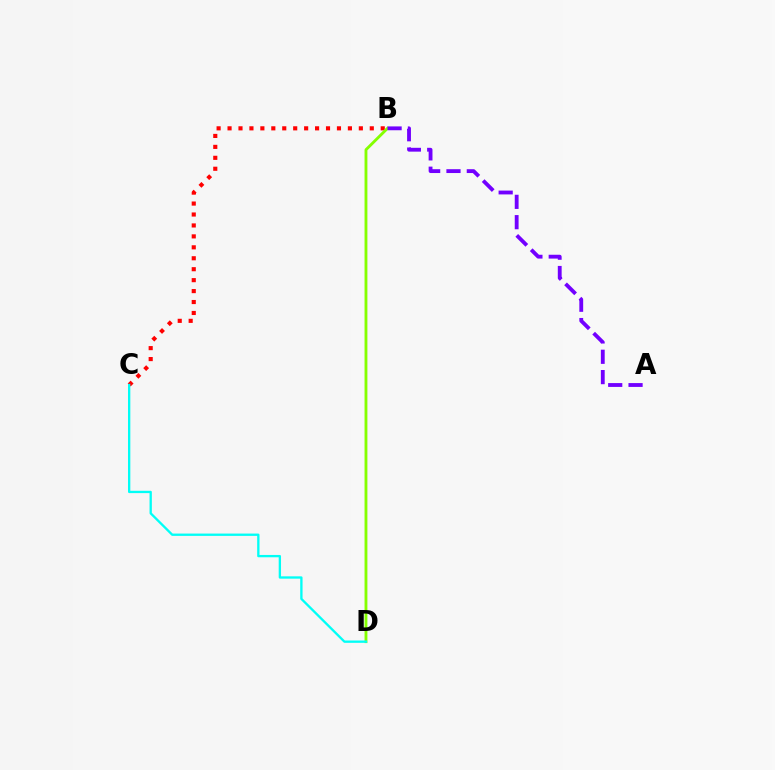{('B', 'C'): [{'color': '#ff0000', 'line_style': 'dotted', 'thickness': 2.97}], ('B', 'D'): [{'color': '#84ff00', 'line_style': 'solid', 'thickness': 2.05}], ('C', 'D'): [{'color': '#00fff6', 'line_style': 'solid', 'thickness': 1.67}], ('A', 'B'): [{'color': '#7200ff', 'line_style': 'dashed', 'thickness': 2.76}]}